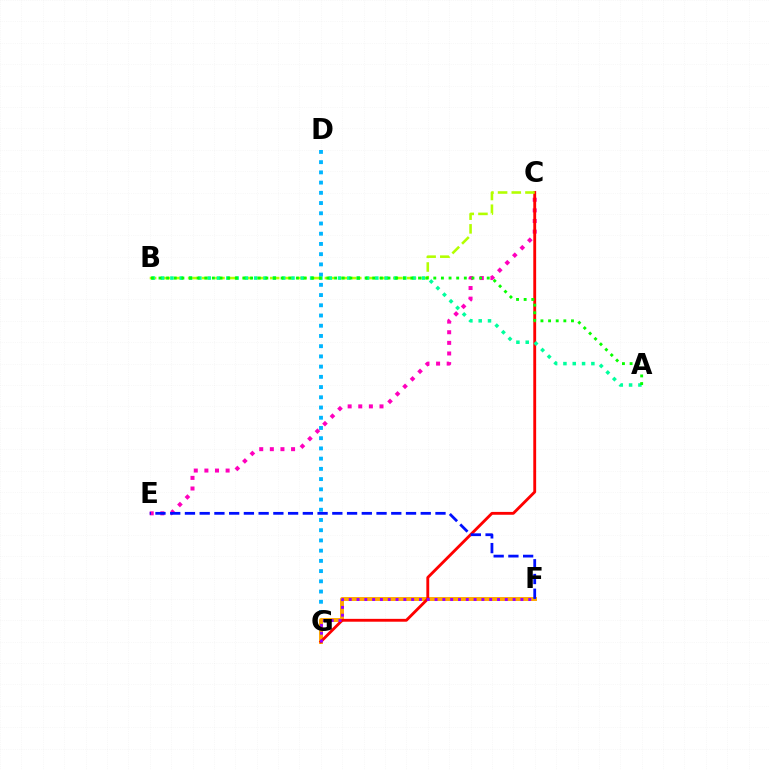{('C', 'E'): [{'color': '#ff00bd', 'line_style': 'dotted', 'thickness': 2.88}], ('D', 'G'): [{'color': '#00b5ff', 'line_style': 'dotted', 'thickness': 2.78}], ('F', 'G'): [{'color': '#ffa500', 'line_style': 'solid', 'thickness': 2.83}, {'color': '#9b00ff', 'line_style': 'dotted', 'thickness': 2.12}], ('C', 'G'): [{'color': '#ff0000', 'line_style': 'solid', 'thickness': 2.06}], ('E', 'F'): [{'color': '#0010ff', 'line_style': 'dashed', 'thickness': 2.0}], ('B', 'C'): [{'color': '#b3ff00', 'line_style': 'dashed', 'thickness': 1.86}], ('A', 'B'): [{'color': '#00ff9d', 'line_style': 'dotted', 'thickness': 2.53}, {'color': '#08ff00', 'line_style': 'dotted', 'thickness': 2.07}]}